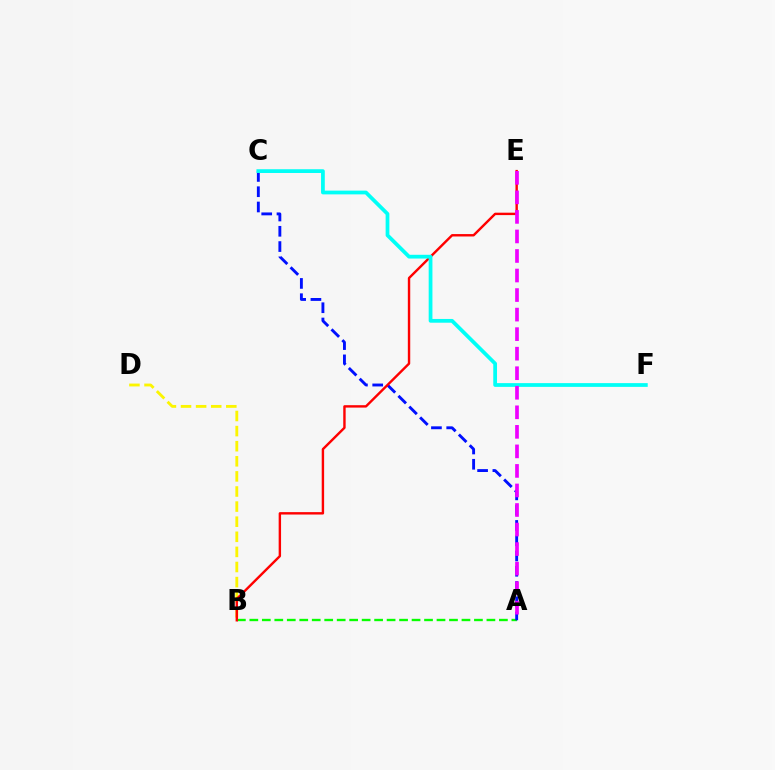{('A', 'B'): [{'color': '#08ff00', 'line_style': 'dashed', 'thickness': 1.7}], ('A', 'C'): [{'color': '#0010ff', 'line_style': 'dashed', 'thickness': 2.08}], ('B', 'D'): [{'color': '#fcf500', 'line_style': 'dashed', 'thickness': 2.05}], ('B', 'E'): [{'color': '#ff0000', 'line_style': 'solid', 'thickness': 1.73}], ('C', 'F'): [{'color': '#00fff6', 'line_style': 'solid', 'thickness': 2.7}], ('A', 'E'): [{'color': '#ee00ff', 'line_style': 'dashed', 'thickness': 2.65}]}